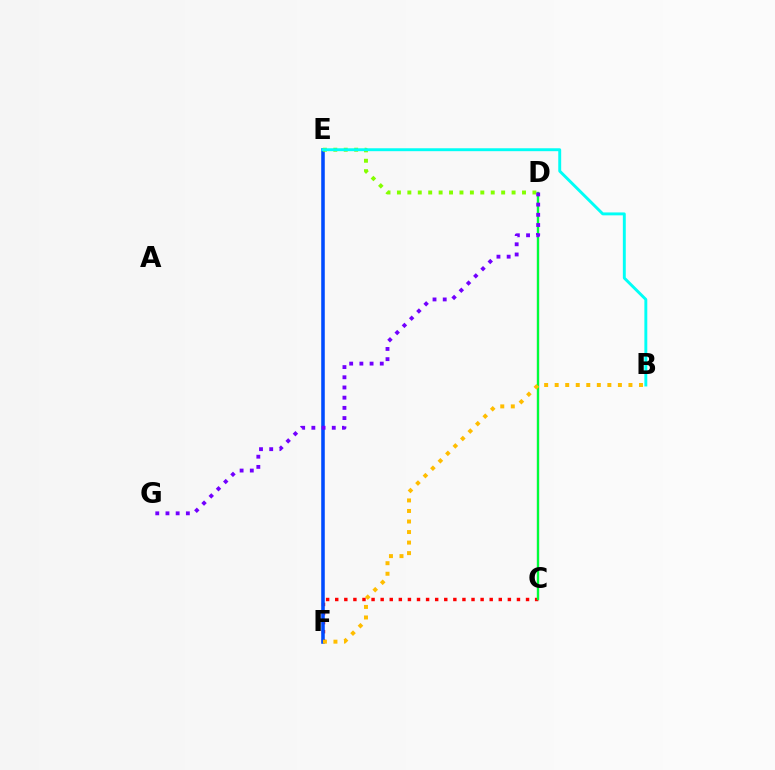{('C', 'F'): [{'color': '#ff0000', 'line_style': 'dotted', 'thickness': 2.47}], ('E', 'F'): [{'color': '#004bff', 'line_style': 'solid', 'thickness': 2.56}], ('C', 'D'): [{'color': '#ff00cf', 'line_style': 'solid', 'thickness': 1.51}, {'color': '#00ff39', 'line_style': 'solid', 'thickness': 1.67}], ('D', 'E'): [{'color': '#84ff00', 'line_style': 'dotted', 'thickness': 2.83}], ('B', 'E'): [{'color': '#00fff6', 'line_style': 'solid', 'thickness': 2.1}], ('D', 'G'): [{'color': '#7200ff', 'line_style': 'dotted', 'thickness': 2.77}], ('B', 'F'): [{'color': '#ffbd00', 'line_style': 'dotted', 'thickness': 2.86}]}